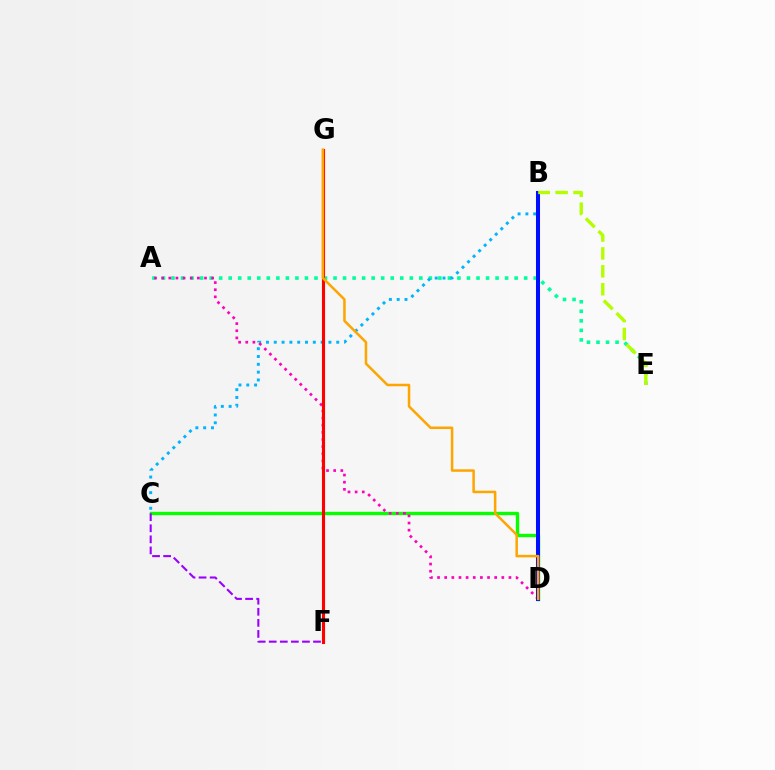{('A', 'E'): [{'color': '#00ff9d', 'line_style': 'dotted', 'thickness': 2.59}], ('C', 'D'): [{'color': '#08ff00', 'line_style': 'solid', 'thickness': 2.42}], ('B', 'C'): [{'color': '#00b5ff', 'line_style': 'dotted', 'thickness': 2.12}], ('A', 'D'): [{'color': '#ff00bd', 'line_style': 'dotted', 'thickness': 1.94}], ('B', 'D'): [{'color': '#0010ff', 'line_style': 'solid', 'thickness': 2.91}], ('B', 'E'): [{'color': '#b3ff00', 'line_style': 'dashed', 'thickness': 2.43}], ('F', 'G'): [{'color': '#ff0000', 'line_style': 'solid', 'thickness': 2.25}], ('C', 'F'): [{'color': '#9b00ff', 'line_style': 'dashed', 'thickness': 1.5}], ('D', 'G'): [{'color': '#ffa500', 'line_style': 'solid', 'thickness': 1.81}]}